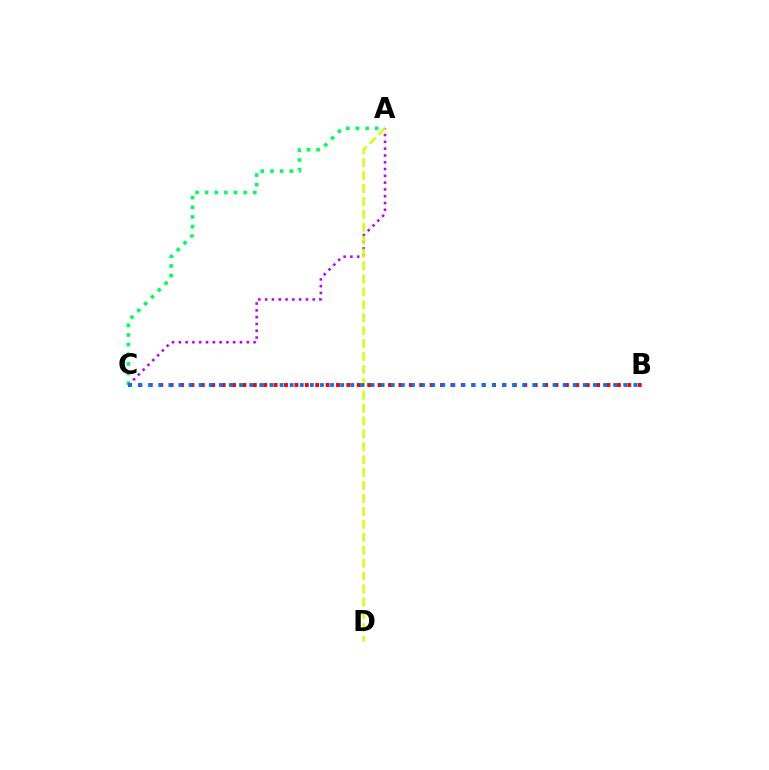{('B', 'C'): [{'color': '#ff0000', 'line_style': 'dotted', 'thickness': 2.83}, {'color': '#0074ff', 'line_style': 'dotted', 'thickness': 2.75}], ('A', 'C'): [{'color': '#00ff5c', 'line_style': 'dotted', 'thickness': 2.62}, {'color': '#b900ff', 'line_style': 'dotted', 'thickness': 1.85}], ('A', 'D'): [{'color': '#d1ff00', 'line_style': 'dashed', 'thickness': 1.75}]}